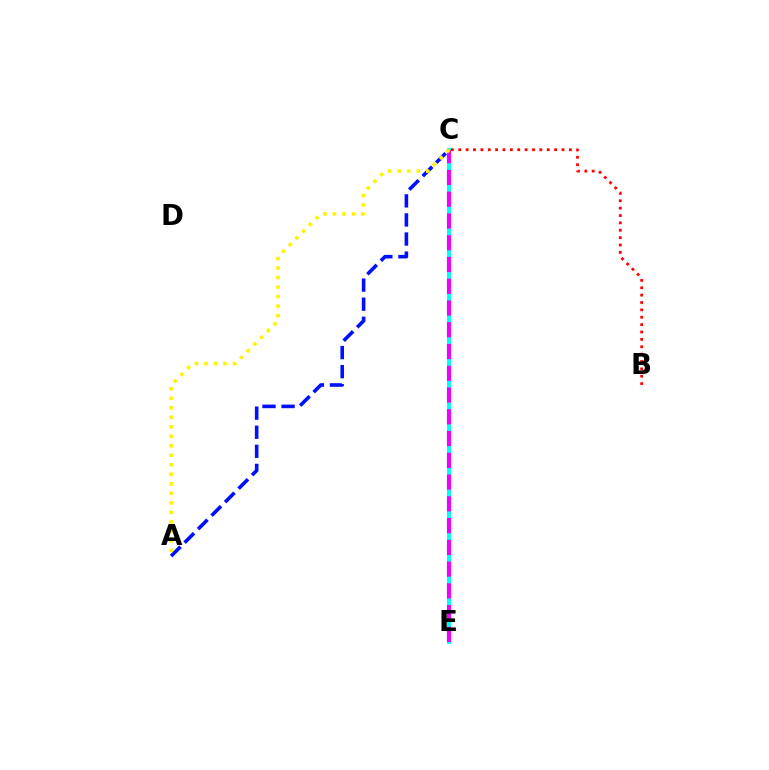{('C', 'E'): [{'color': '#08ff00', 'line_style': 'dotted', 'thickness': 2.83}, {'color': '#00fff6', 'line_style': 'solid', 'thickness': 2.97}, {'color': '#ee00ff', 'line_style': 'dashed', 'thickness': 2.96}], ('A', 'C'): [{'color': '#0010ff', 'line_style': 'dashed', 'thickness': 2.59}, {'color': '#fcf500', 'line_style': 'dotted', 'thickness': 2.58}], ('B', 'C'): [{'color': '#ff0000', 'line_style': 'dotted', 'thickness': 2.0}]}